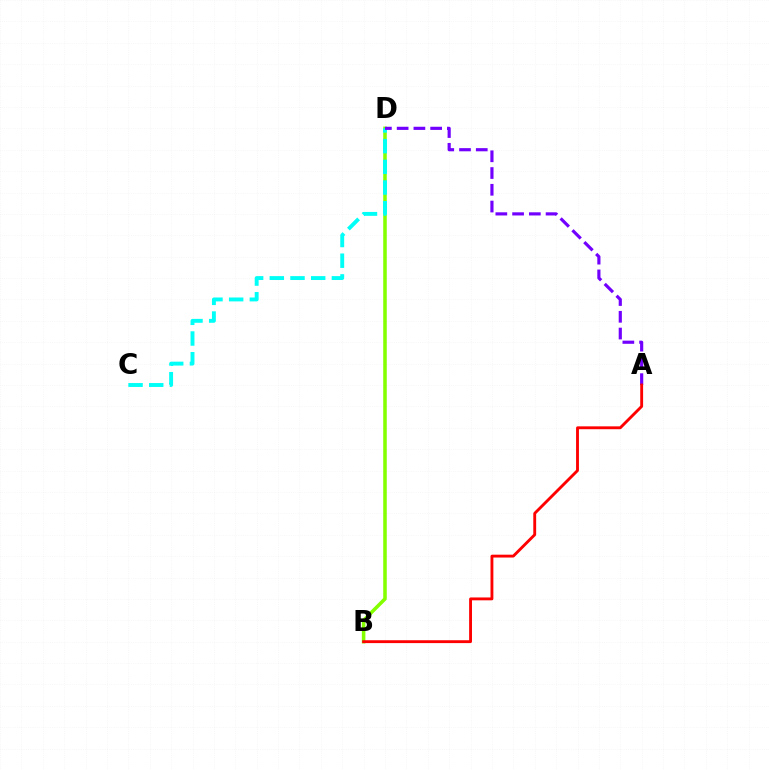{('B', 'D'): [{'color': '#84ff00', 'line_style': 'solid', 'thickness': 2.55}], ('C', 'D'): [{'color': '#00fff6', 'line_style': 'dashed', 'thickness': 2.81}], ('A', 'D'): [{'color': '#7200ff', 'line_style': 'dashed', 'thickness': 2.28}], ('A', 'B'): [{'color': '#ff0000', 'line_style': 'solid', 'thickness': 2.06}]}